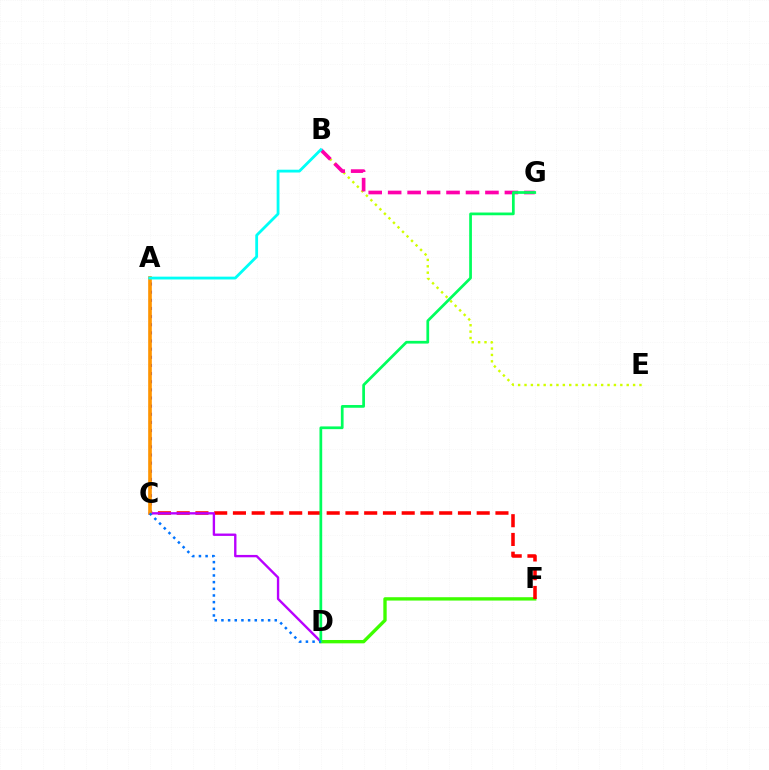{('D', 'F'): [{'color': '#3dff00', 'line_style': 'solid', 'thickness': 2.41}], ('B', 'E'): [{'color': '#d1ff00', 'line_style': 'dotted', 'thickness': 1.74}], ('C', 'F'): [{'color': '#ff0000', 'line_style': 'dashed', 'thickness': 2.55}], ('B', 'G'): [{'color': '#ff00ac', 'line_style': 'dashed', 'thickness': 2.64}], ('C', 'D'): [{'color': '#b900ff', 'line_style': 'solid', 'thickness': 1.7}, {'color': '#0074ff', 'line_style': 'dotted', 'thickness': 1.81}], ('D', 'G'): [{'color': '#00ff5c', 'line_style': 'solid', 'thickness': 1.96}], ('A', 'C'): [{'color': '#2500ff', 'line_style': 'dotted', 'thickness': 2.21}, {'color': '#ff9400', 'line_style': 'solid', 'thickness': 2.62}], ('A', 'B'): [{'color': '#00fff6', 'line_style': 'solid', 'thickness': 2.02}]}